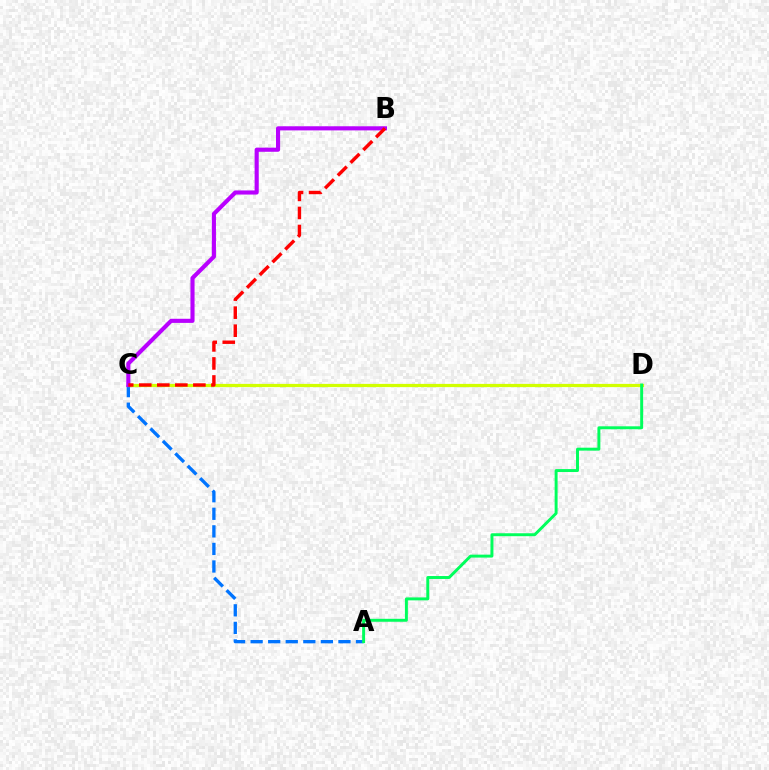{('A', 'C'): [{'color': '#0074ff', 'line_style': 'dashed', 'thickness': 2.39}], ('C', 'D'): [{'color': '#d1ff00', 'line_style': 'solid', 'thickness': 2.32}], ('B', 'C'): [{'color': '#b900ff', 'line_style': 'solid', 'thickness': 2.96}, {'color': '#ff0000', 'line_style': 'dashed', 'thickness': 2.45}], ('A', 'D'): [{'color': '#00ff5c', 'line_style': 'solid', 'thickness': 2.12}]}